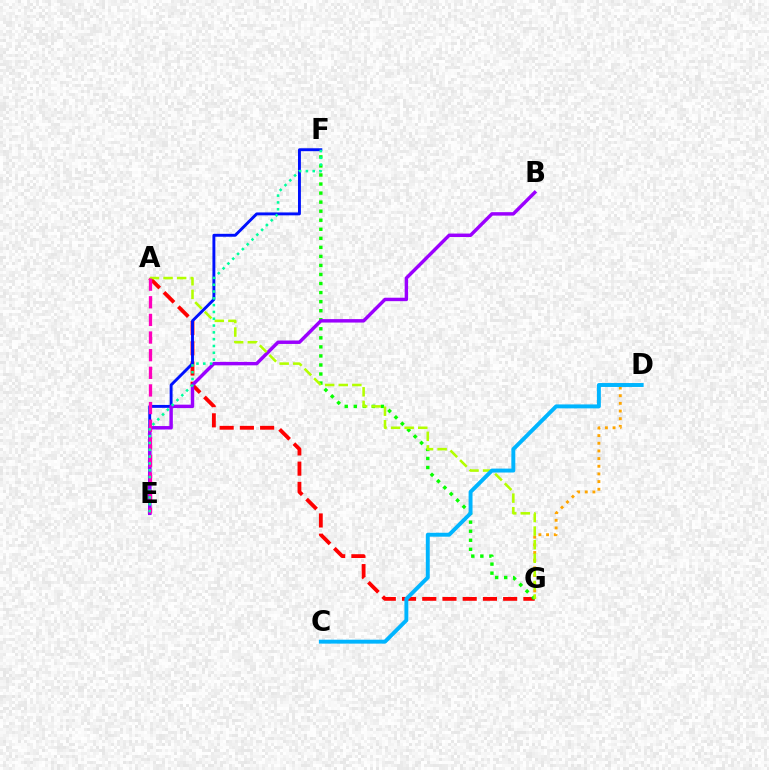{('A', 'G'): [{'color': '#ff0000', 'line_style': 'dashed', 'thickness': 2.75}, {'color': '#b3ff00', 'line_style': 'dashed', 'thickness': 1.85}], ('D', 'G'): [{'color': '#ffa500', 'line_style': 'dotted', 'thickness': 2.08}], ('E', 'F'): [{'color': '#0010ff', 'line_style': 'solid', 'thickness': 2.1}, {'color': '#00ff9d', 'line_style': 'dotted', 'thickness': 1.85}], ('F', 'G'): [{'color': '#08ff00', 'line_style': 'dotted', 'thickness': 2.46}], ('B', 'E'): [{'color': '#9b00ff', 'line_style': 'solid', 'thickness': 2.48}], ('A', 'E'): [{'color': '#ff00bd', 'line_style': 'dashed', 'thickness': 2.39}], ('C', 'D'): [{'color': '#00b5ff', 'line_style': 'solid', 'thickness': 2.83}]}